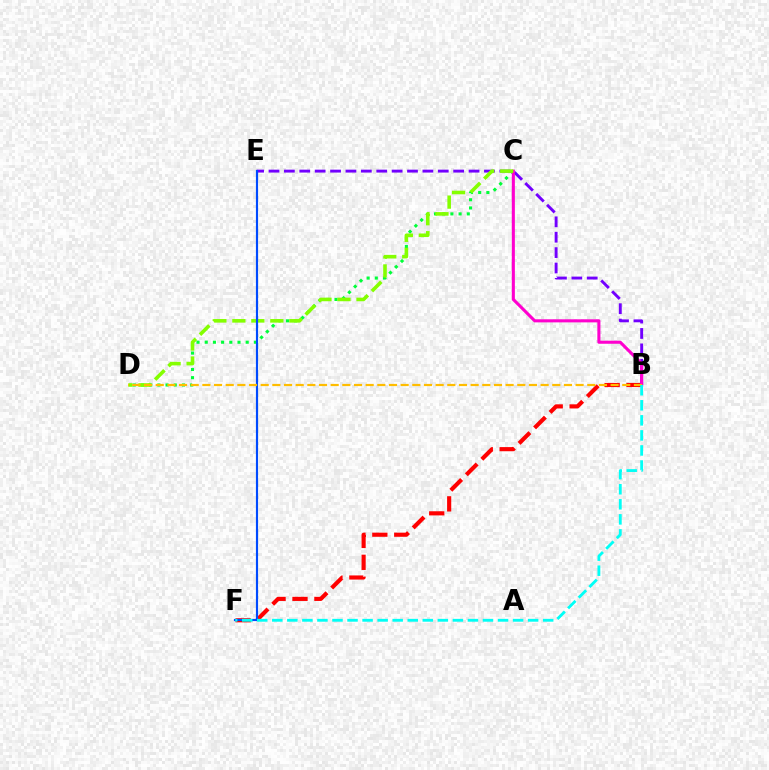{('B', 'F'): [{'color': '#ff0000', 'line_style': 'dashed', 'thickness': 2.98}, {'color': '#00fff6', 'line_style': 'dashed', 'thickness': 2.04}], ('C', 'D'): [{'color': '#00ff39', 'line_style': 'dotted', 'thickness': 2.23}, {'color': '#84ff00', 'line_style': 'dashed', 'thickness': 2.58}], ('B', 'E'): [{'color': '#7200ff', 'line_style': 'dashed', 'thickness': 2.09}], ('B', 'C'): [{'color': '#ff00cf', 'line_style': 'solid', 'thickness': 2.21}], ('E', 'F'): [{'color': '#004bff', 'line_style': 'solid', 'thickness': 1.56}], ('B', 'D'): [{'color': '#ffbd00', 'line_style': 'dashed', 'thickness': 1.58}]}